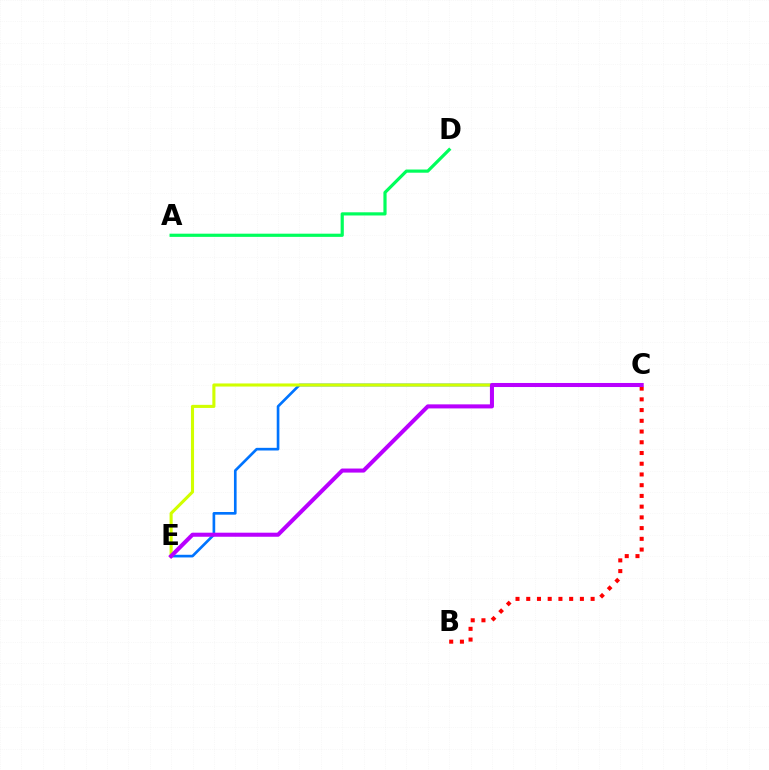{('A', 'D'): [{'color': '#00ff5c', 'line_style': 'solid', 'thickness': 2.29}], ('C', 'E'): [{'color': '#0074ff', 'line_style': 'solid', 'thickness': 1.91}, {'color': '#d1ff00', 'line_style': 'solid', 'thickness': 2.23}, {'color': '#b900ff', 'line_style': 'solid', 'thickness': 2.92}], ('B', 'C'): [{'color': '#ff0000', 'line_style': 'dotted', 'thickness': 2.92}]}